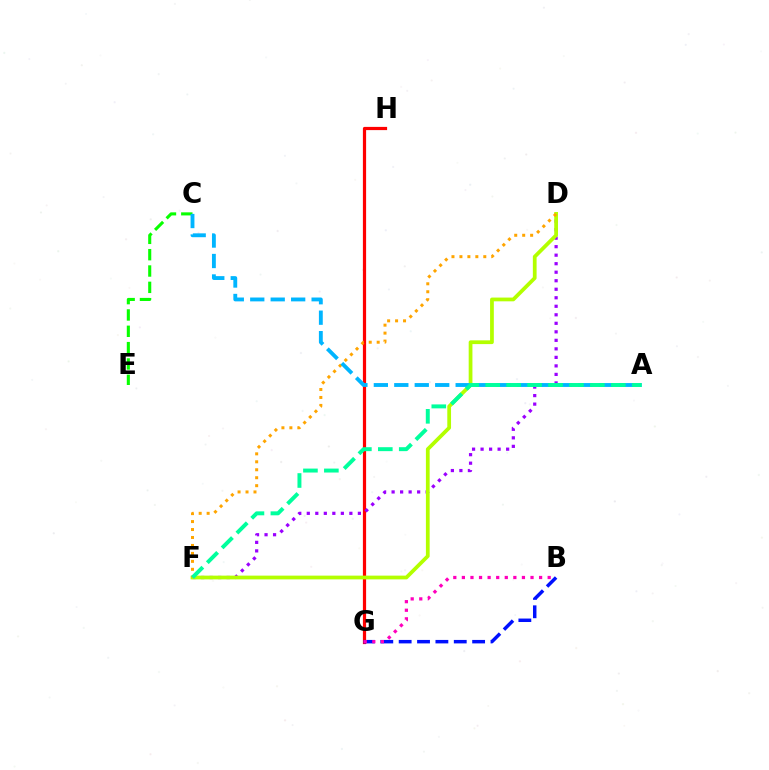{('G', 'H'): [{'color': '#ff0000', 'line_style': 'solid', 'thickness': 2.31}], ('C', 'E'): [{'color': '#08ff00', 'line_style': 'dashed', 'thickness': 2.22}], ('D', 'F'): [{'color': '#9b00ff', 'line_style': 'dotted', 'thickness': 2.31}, {'color': '#b3ff00', 'line_style': 'solid', 'thickness': 2.7}, {'color': '#ffa500', 'line_style': 'dotted', 'thickness': 2.16}], ('B', 'G'): [{'color': '#0010ff', 'line_style': 'dashed', 'thickness': 2.49}, {'color': '#ff00bd', 'line_style': 'dotted', 'thickness': 2.33}], ('A', 'C'): [{'color': '#00b5ff', 'line_style': 'dashed', 'thickness': 2.78}], ('A', 'F'): [{'color': '#00ff9d', 'line_style': 'dashed', 'thickness': 2.84}]}